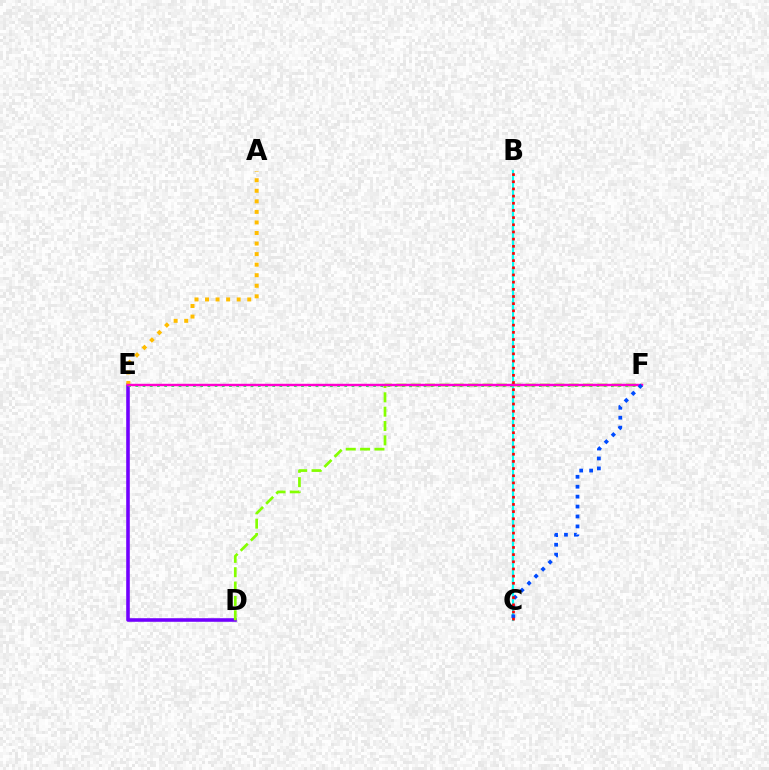{('D', 'E'): [{'color': '#7200ff', 'line_style': 'solid', 'thickness': 2.58}], ('E', 'F'): [{'color': '#00ff39', 'line_style': 'dotted', 'thickness': 1.96}, {'color': '#ff00cf', 'line_style': 'solid', 'thickness': 1.75}], ('A', 'E'): [{'color': '#ffbd00', 'line_style': 'dotted', 'thickness': 2.87}], ('B', 'C'): [{'color': '#00fff6', 'line_style': 'solid', 'thickness': 1.58}, {'color': '#ff0000', 'line_style': 'dotted', 'thickness': 1.95}], ('D', 'F'): [{'color': '#84ff00', 'line_style': 'dashed', 'thickness': 1.95}], ('C', 'F'): [{'color': '#004bff', 'line_style': 'dotted', 'thickness': 2.7}]}